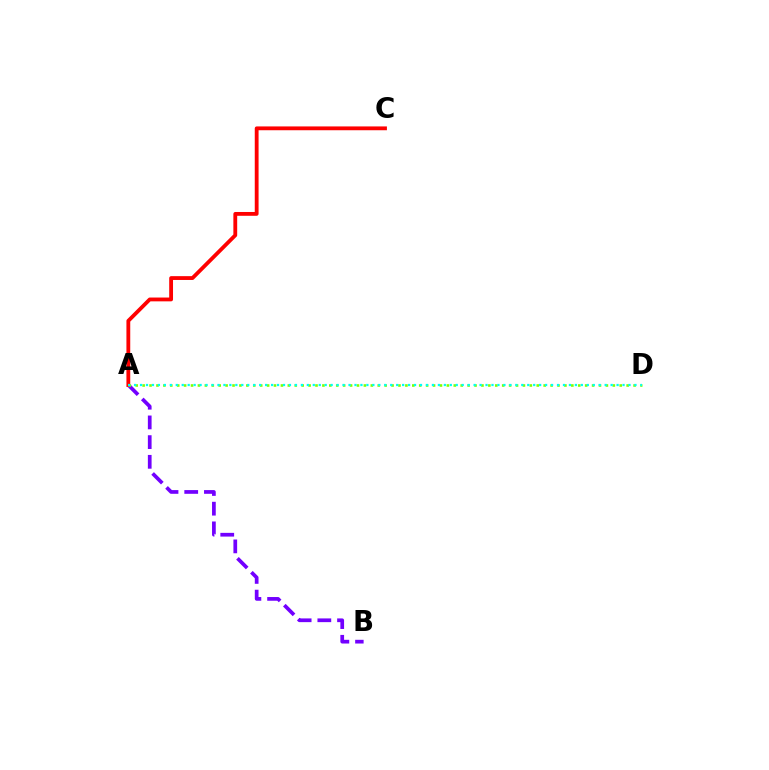{('A', 'B'): [{'color': '#7200ff', 'line_style': 'dashed', 'thickness': 2.68}], ('A', 'C'): [{'color': '#ff0000', 'line_style': 'solid', 'thickness': 2.75}], ('A', 'D'): [{'color': '#84ff00', 'line_style': 'dotted', 'thickness': 1.88}, {'color': '#00fff6', 'line_style': 'dotted', 'thickness': 1.62}]}